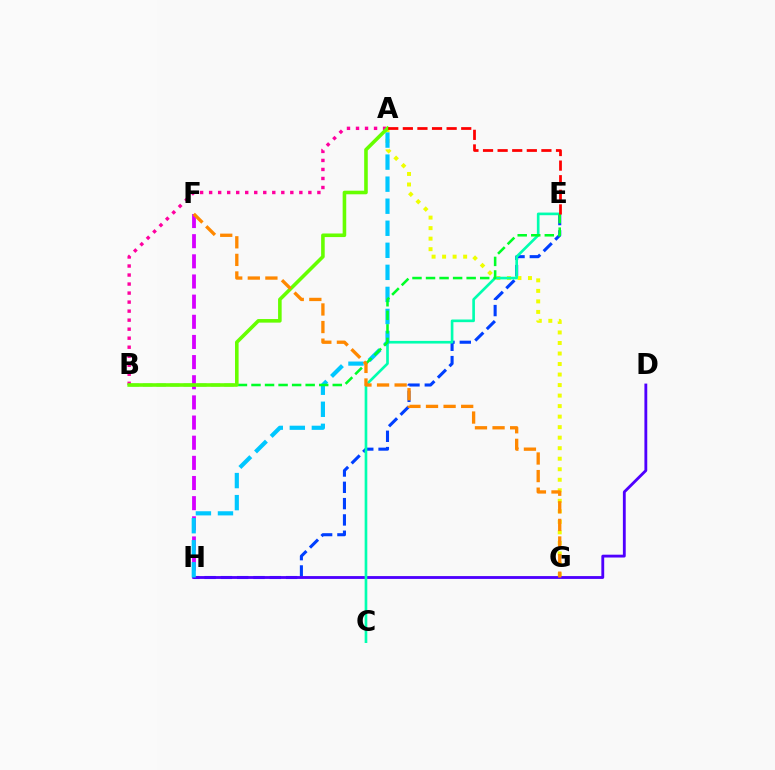{('E', 'H'): [{'color': '#003fff', 'line_style': 'dashed', 'thickness': 2.21}], ('F', 'H'): [{'color': '#d600ff', 'line_style': 'dashed', 'thickness': 2.74}], ('A', 'G'): [{'color': '#eeff00', 'line_style': 'dotted', 'thickness': 2.86}], ('D', 'H'): [{'color': '#4f00ff', 'line_style': 'solid', 'thickness': 2.04}], ('C', 'E'): [{'color': '#00ffaf', 'line_style': 'solid', 'thickness': 1.91}], ('A', 'B'): [{'color': '#ff00a0', 'line_style': 'dotted', 'thickness': 2.45}, {'color': '#66ff00', 'line_style': 'solid', 'thickness': 2.58}], ('A', 'H'): [{'color': '#00c7ff', 'line_style': 'dashed', 'thickness': 2.99}], ('B', 'E'): [{'color': '#00ff27', 'line_style': 'dashed', 'thickness': 1.84}], ('F', 'G'): [{'color': '#ff8800', 'line_style': 'dashed', 'thickness': 2.39}], ('A', 'E'): [{'color': '#ff0000', 'line_style': 'dashed', 'thickness': 1.98}]}